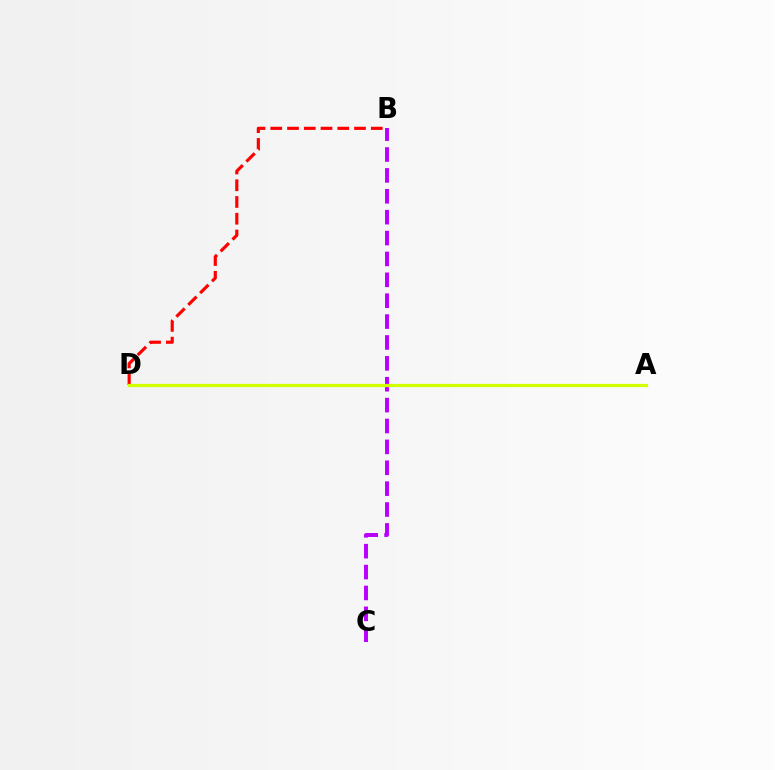{('B', 'D'): [{'color': '#ff0000', 'line_style': 'dashed', 'thickness': 2.28}], ('A', 'D'): [{'color': '#0074ff', 'line_style': 'dashed', 'thickness': 2.05}, {'color': '#00ff5c', 'line_style': 'dashed', 'thickness': 2.1}, {'color': '#d1ff00', 'line_style': 'solid', 'thickness': 2.32}], ('B', 'C'): [{'color': '#b900ff', 'line_style': 'dashed', 'thickness': 2.84}]}